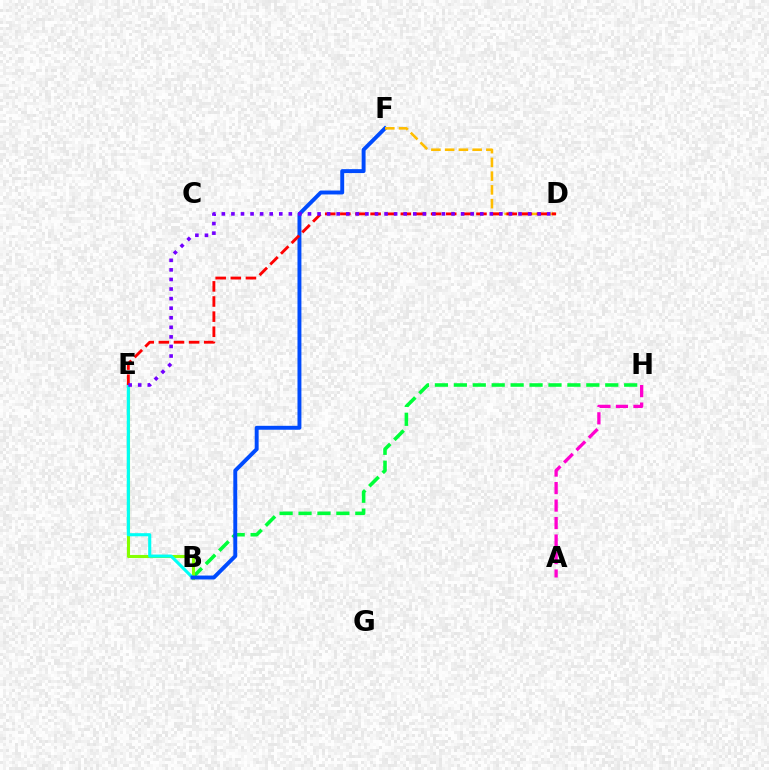{('A', 'H'): [{'color': '#ff00cf', 'line_style': 'dashed', 'thickness': 2.38}], ('B', 'H'): [{'color': '#00ff39', 'line_style': 'dashed', 'thickness': 2.57}], ('B', 'E'): [{'color': '#84ff00', 'line_style': 'solid', 'thickness': 2.22}, {'color': '#00fff6', 'line_style': 'solid', 'thickness': 2.23}], ('B', 'F'): [{'color': '#004bff', 'line_style': 'solid', 'thickness': 2.82}], ('D', 'F'): [{'color': '#ffbd00', 'line_style': 'dashed', 'thickness': 1.87}], ('D', 'E'): [{'color': '#ff0000', 'line_style': 'dashed', 'thickness': 2.05}, {'color': '#7200ff', 'line_style': 'dotted', 'thickness': 2.6}]}